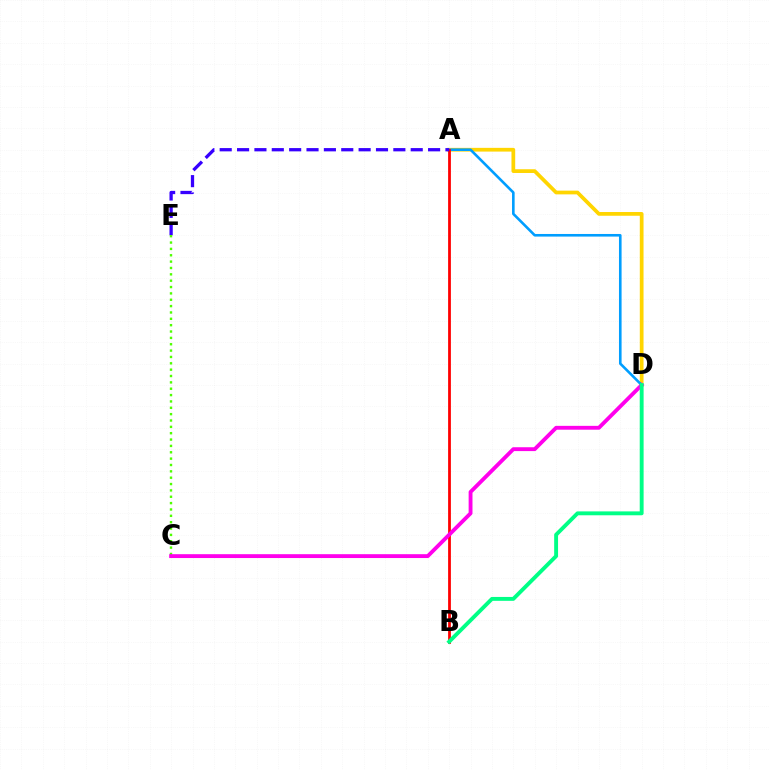{('A', 'D'): [{'color': '#ffd500', 'line_style': 'solid', 'thickness': 2.69}, {'color': '#009eff', 'line_style': 'solid', 'thickness': 1.88}], ('A', 'B'): [{'color': '#ff0000', 'line_style': 'solid', 'thickness': 2.0}], ('A', 'E'): [{'color': '#3700ff', 'line_style': 'dashed', 'thickness': 2.36}], ('C', 'E'): [{'color': '#4fff00', 'line_style': 'dotted', 'thickness': 1.73}], ('C', 'D'): [{'color': '#ff00ed', 'line_style': 'solid', 'thickness': 2.78}], ('B', 'D'): [{'color': '#00ff86', 'line_style': 'solid', 'thickness': 2.8}]}